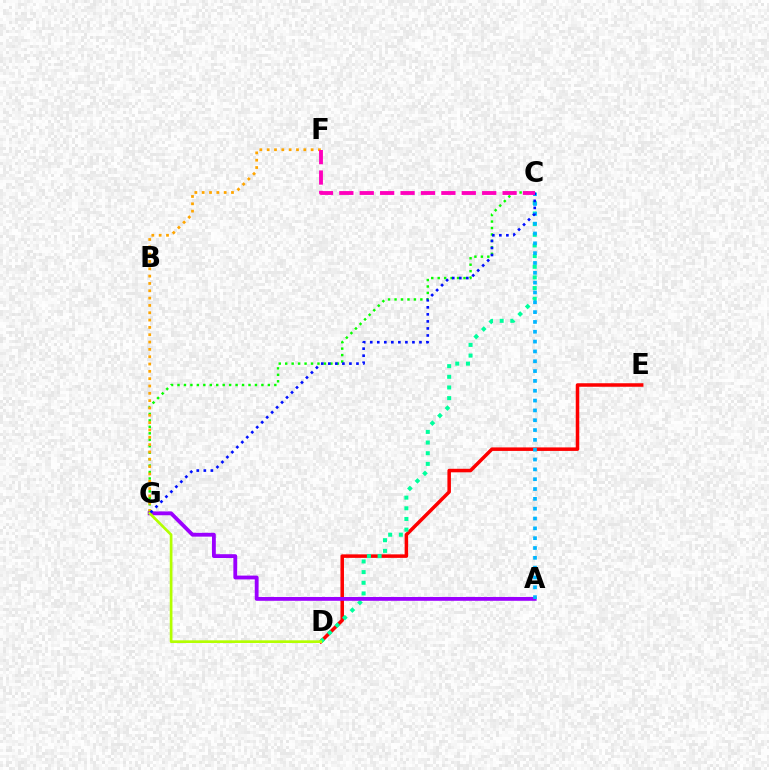{('C', 'G'): [{'color': '#08ff00', 'line_style': 'dotted', 'thickness': 1.75}, {'color': '#0010ff', 'line_style': 'dotted', 'thickness': 1.91}], ('D', 'E'): [{'color': '#ff0000', 'line_style': 'solid', 'thickness': 2.53}], ('C', 'D'): [{'color': '#00ff9d', 'line_style': 'dotted', 'thickness': 2.9}], ('F', 'G'): [{'color': '#ffa500', 'line_style': 'dotted', 'thickness': 1.99}], ('A', 'G'): [{'color': '#9b00ff', 'line_style': 'solid', 'thickness': 2.75}], ('A', 'C'): [{'color': '#00b5ff', 'line_style': 'dotted', 'thickness': 2.67}], ('D', 'G'): [{'color': '#b3ff00', 'line_style': 'solid', 'thickness': 1.94}], ('C', 'F'): [{'color': '#ff00bd', 'line_style': 'dashed', 'thickness': 2.77}]}